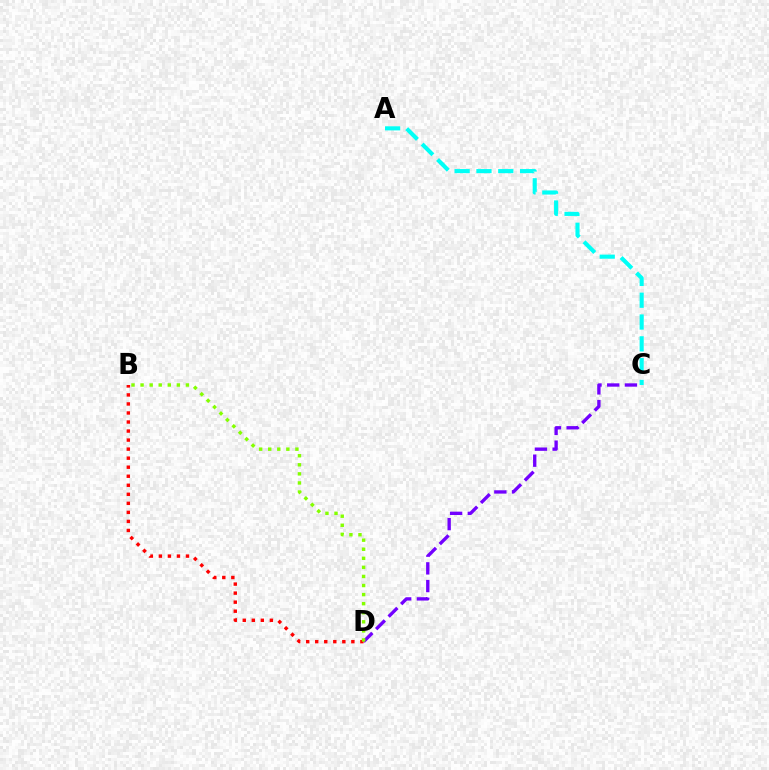{('C', 'D'): [{'color': '#7200ff', 'line_style': 'dashed', 'thickness': 2.41}], ('A', 'C'): [{'color': '#00fff6', 'line_style': 'dashed', 'thickness': 2.96}], ('B', 'D'): [{'color': '#ff0000', 'line_style': 'dotted', 'thickness': 2.45}, {'color': '#84ff00', 'line_style': 'dotted', 'thickness': 2.46}]}